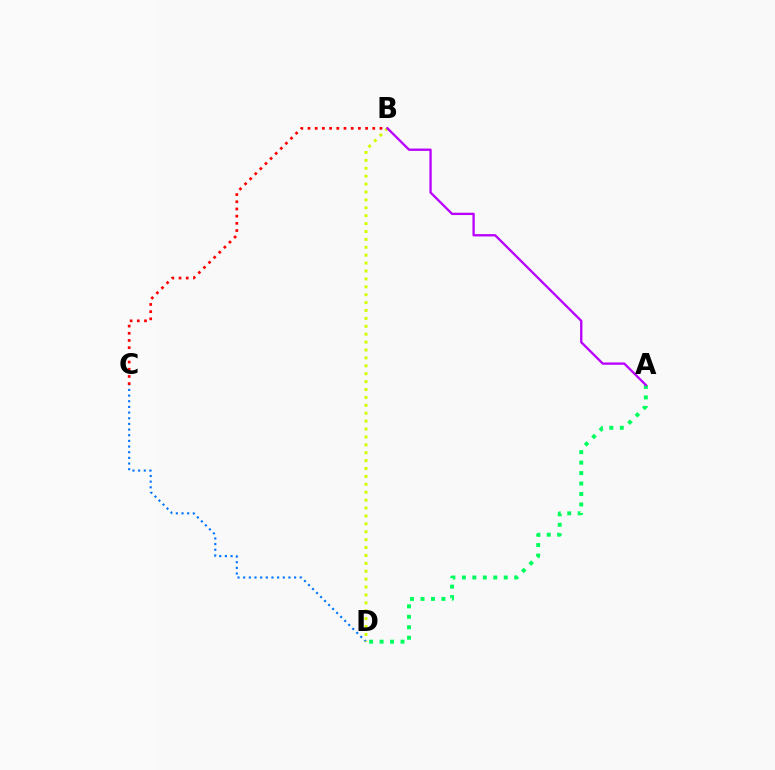{('C', 'D'): [{'color': '#0074ff', 'line_style': 'dotted', 'thickness': 1.54}], ('B', 'D'): [{'color': '#d1ff00', 'line_style': 'dotted', 'thickness': 2.15}], ('A', 'D'): [{'color': '#00ff5c', 'line_style': 'dotted', 'thickness': 2.84}], ('B', 'C'): [{'color': '#ff0000', 'line_style': 'dotted', 'thickness': 1.95}], ('A', 'B'): [{'color': '#b900ff', 'line_style': 'solid', 'thickness': 1.67}]}